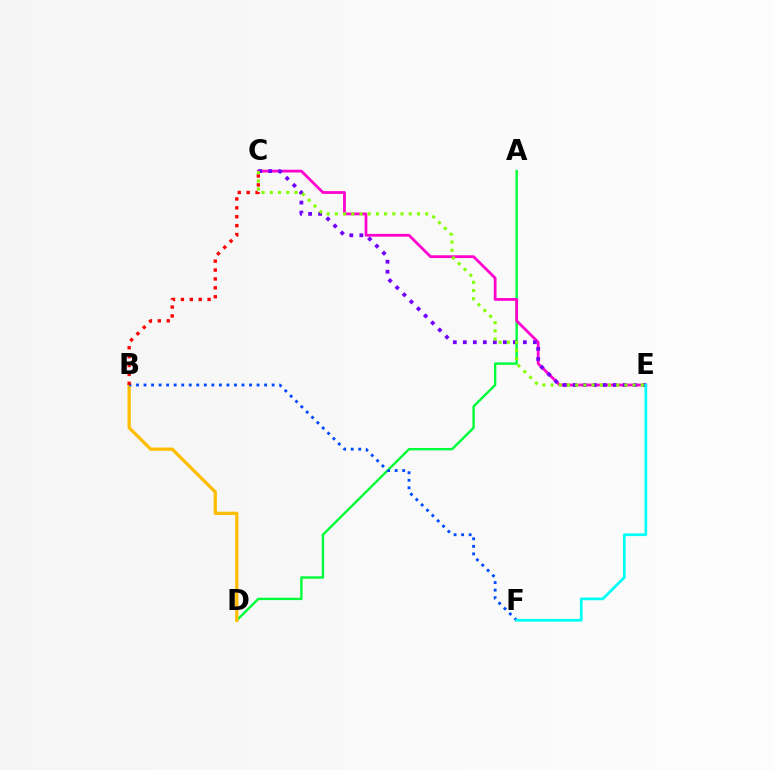{('A', 'D'): [{'color': '#00ff39', 'line_style': 'solid', 'thickness': 1.72}], ('C', 'E'): [{'color': '#ff00cf', 'line_style': 'solid', 'thickness': 1.99}, {'color': '#7200ff', 'line_style': 'dotted', 'thickness': 2.72}, {'color': '#84ff00', 'line_style': 'dotted', 'thickness': 2.23}], ('B', 'D'): [{'color': '#ffbd00', 'line_style': 'solid', 'thickness': 2.36}], ('B', 'F'): [{'color': '#004bff', 'line_style': 'dotted', 'thickness': 2.05}], ('E', 'F'): [{'color': '#00fff6', 'line_style': 'solid', 'thickness': 1.96}], ('B', 'C'): [{'color': '#ff0000', 'line_style': 'dotted', 'thickness': 2.42}]}